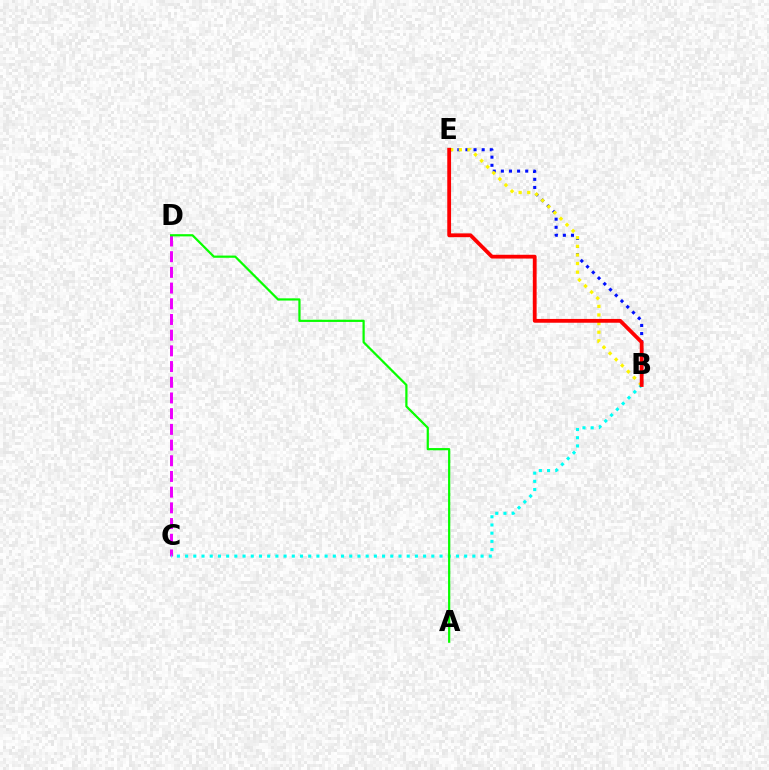{('C', 'D'): [{'color': '#ee00ff', 'line_style': 'dashed', 'thickness': 2.13}], ('B', 'E'): [{'color': '#0010ff', 'line_style': 'dotted', 'thickness': 2.21}, {'color': '#fcf500', 'line_style': 'dotted', 'thickness': 2.34}, {'color': '#ff0000', 'line_style': 'solid', 'thickness': 2.73}], ('B', 'C'): [{'color': '#00fff6', 'line_style': 'dotted', 'thickness': 2.23}], ('A', 'D'): [{'color': '#08ff00', 'line_style': 'solid', 'thickness': 1.6}]}